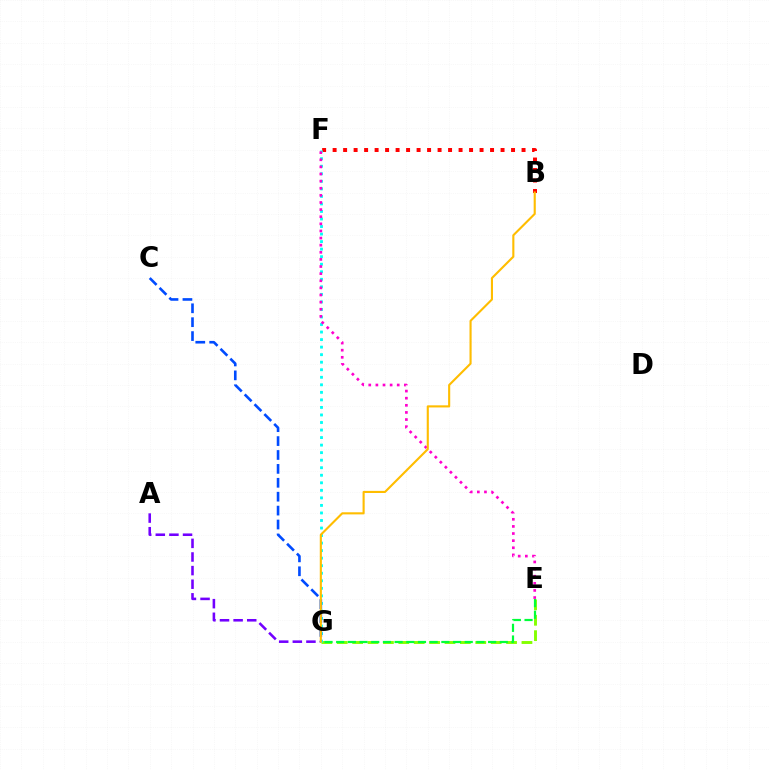{('A', 'G'): [{'color': '#7200ff', 'line_style': 'dashed', 'thickness': 1.85}], ('E', 'G'): [{'color': '#84ff00', 'line_style': 'dashed', 'thickness': 2.09}, {'color': '#00ff39', 'line_style': 'dashed', 'thickness': 1.59}], ('B', 'F'): [{'color': '#ff0000', 'line_style': 'dotted', 'thickness': 2.85}], ('F', 'G'): [{'color': '#00fff6', 'line_style': 'dotted', 'thickness': 2.05}], ('E', 'F'): [{'color': '#ff00cf', 'line_style': 'dotted', 'thickness': 1.93}], ('C', 'G'): [{'color': '#004bff', 'line_style': 'dashed', 'thickness': 1.89}], ('B', 'G'): [{'color': '#ffbd00', 'line_style': 'solid', 'thickness': 1.52}]}